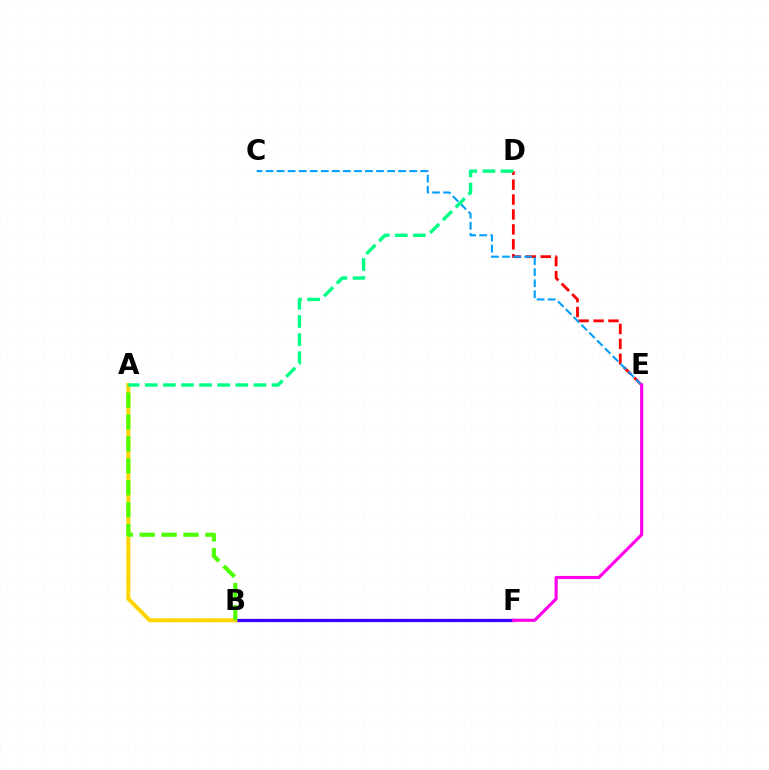{('B', 'F'): [{'color': '#3700ff', 'line_style': 'solid', 'thickness': 2.35}], ('A', 'B'): [{'color': '#ffd500', 'line_style': 'solid', 'thickness': 2.88}, {'color': '#4fff00', 'line_style': 'dashed', 'thickness': 2.98}], ('D', 'E'): [{'color': '#ff0000', 'line_style': 'dashed', 'thickness': 2.03}], ('C', 'E'): [{'color': '#009eff', 'line_style': 'dashed', 'thickness': 1.5}], ('A', 'D'): [{'color': '#00ff86', 'line_style': 'dashed', 'thickness': 2.46}], ('E', 'F'): [{'color': '#ff00ed', 'line_style': 'solid', 'thickness': 2.27}]}